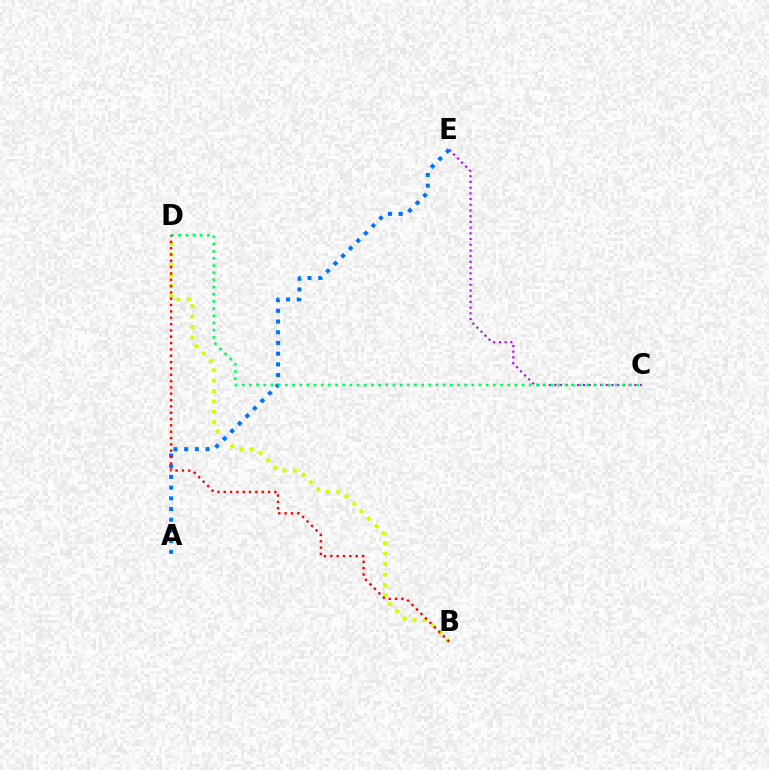{('B', 'D'): [{'color': '#d1ff00', 'line_style': 'dotted', 'thickness': 2.83}, {'color': '#ff0000', 'line_style': 'dotted', 'thickness': 1.72}], ('C', 'E'): [{'color': '#b900ff', 'line_style': 'dotted', 'thickness': 1.55}], ('A', 'E'): [{'color': '#0074ff', 'line_style': 'dotted', 'thickness': 2.91}], ('C', 'D'): [{'color': '#00ff5c', 'line_style': 'dotted', 'thickness': 1.95}]}